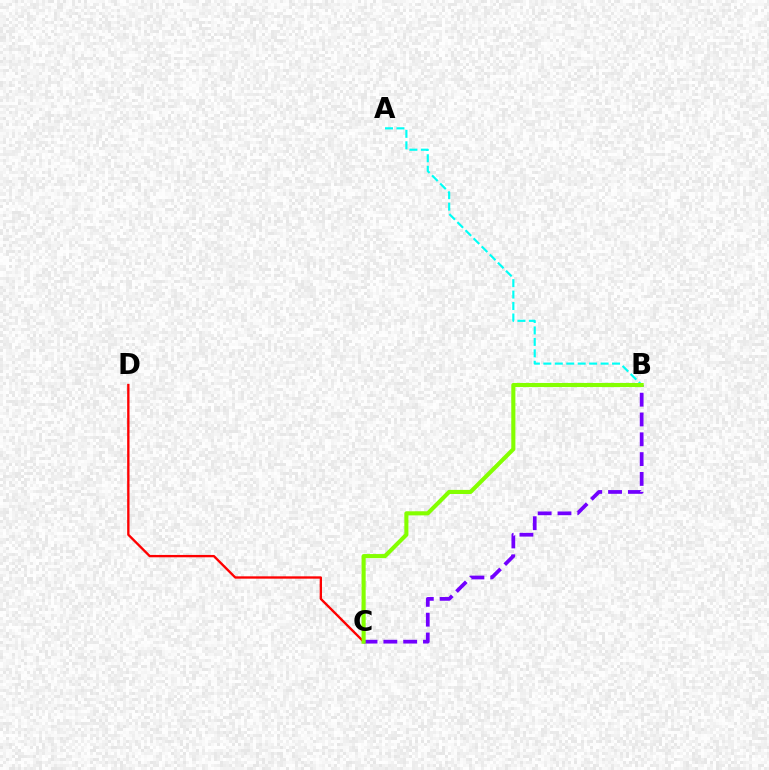{('A', 'B'): [{'color': '#00fff6', 'line_style': 'dashed', 'thickness': 1.56}], ('C', 'D'): [{'color': '#ff0000', 'line_style': 'solid', 'thickness': 1.69}], ('B', 'C'): [{'color': '#7200ff', 'line_style': 'dashed', 'thickness': 2.69}, {'color': '#84ff00', 'line_style': 'solid', 'thickness': 2.95}]}